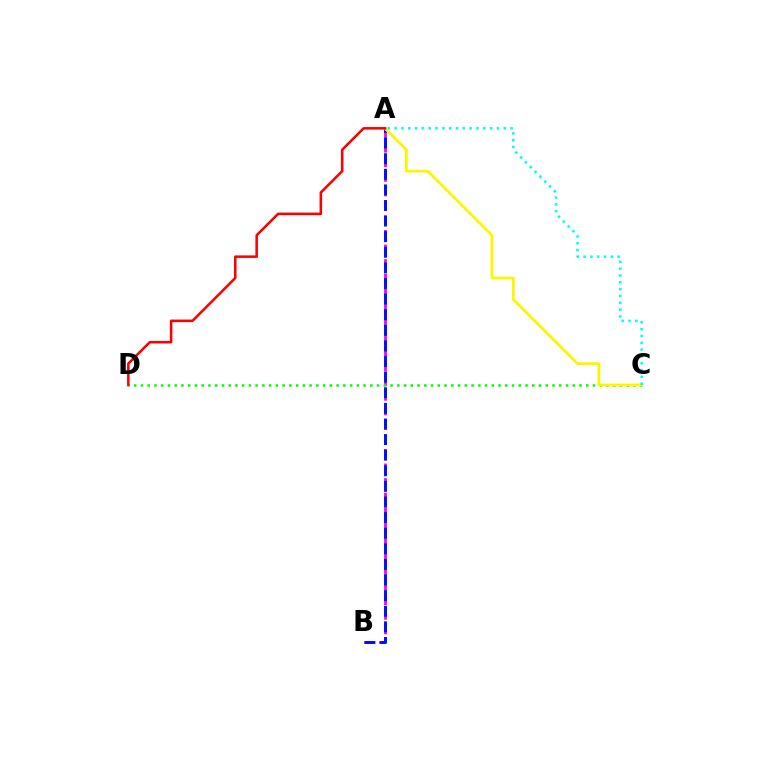{('A', 'B'): [{'color': '#ee00ff', 'line_style': 'dashed', 'thickness': 1.98}, {'color': '#0010ff', 'line_style': 'dashed', 'thickness': 2.12}], ('C', 'D'): [{'color': '#08ff00', 'line_style': 'dotted', 'thickness': 1.83}], ('A', 'C'): [{'color': '#fcf500', 'line_style': 'solid', 'thickness': 1.98}, {'color': '#00fff6', 'line_style': 'dotted', 'thickness': 1.85}], ('A', 'D'): [{'color': '#ff0000', 'line_style': 'solid', 'thickness': 1.84}]}